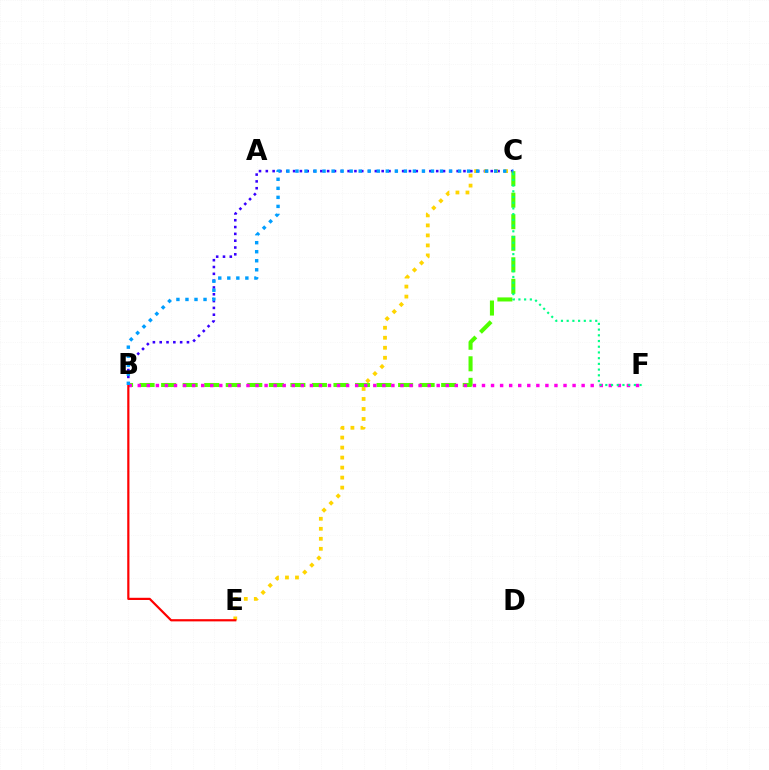{('B', 'C'): [{'color': '#3700ff', 'line_style': 'dotted', 'thickness': 1.85}, {'color': '#4fff00', 'line_style': 'dashed', 'thickness': 2.93}, {'color': '#009eff', 'line_style': 'dotted', 'thickness': 2.45}], ('B', 'F'): [{'color': '#ff00ed', 'line_style': 'dotted', 'thickness': 2.46}], ('C', 'E'): [{'color': '#ffd500', 'line_style': 'dotted', 'thickness': 2.72}], ('C', 'F'): [{'color': '#00ff86', 'line_style': 'dotted', 'thickness': 1.55}], ('B', 'E'): [{'color': '#ff0000', 'line_style': 'solid', 'thickness': 1.59}]}